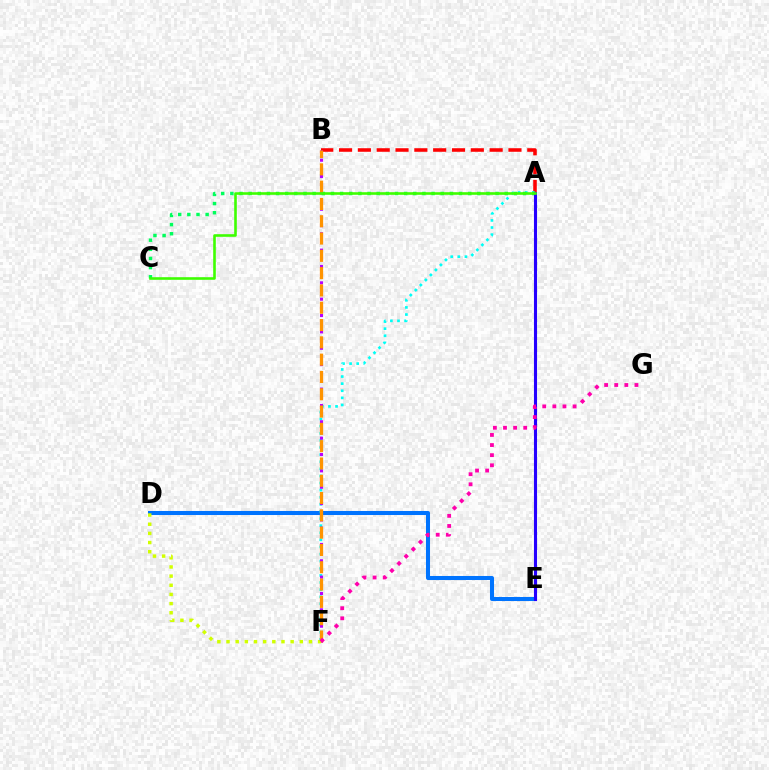{('A', 'B'): [{'color': '#ff0000', 'line_style': 'dashed', 'thickness': 2.56}], ('D', 'E'): [{'color': '#0074ff', 'line_style': 'solid', 'thickness': 2.91}], ('A', 'F'): [{'color': '#00fff6', 'line_style': 'dotted', 'thickness': 1.93}], ('B', 'F'): [{'color': '#b900ff', 'line_style': 'dotted', 'thickness': 2.22}, {'color': '#ff9400', 'line_style': 'dashed', 'thickness': 2.35}], ('A', 'C'): [{'color': '#00ff5c', 'line_style': 'dotted', 'thickness': 2.49}, {'color': '#3dff00', 'line_style': 'solid', 'thickness': 1.88}], ('A', 'E'): [{'color': '#2500ff', 'line_style': 'solid', 'thickness': 2.23}], ('D', 'F'): [{'color': '#d1ff00', 'line_style': 'dotted', 'thickness': 2.49}], ('F', 'G'): [{'color': '#ff00ac', 'line_style': 'dotted', 'thickness': 2.75}]}